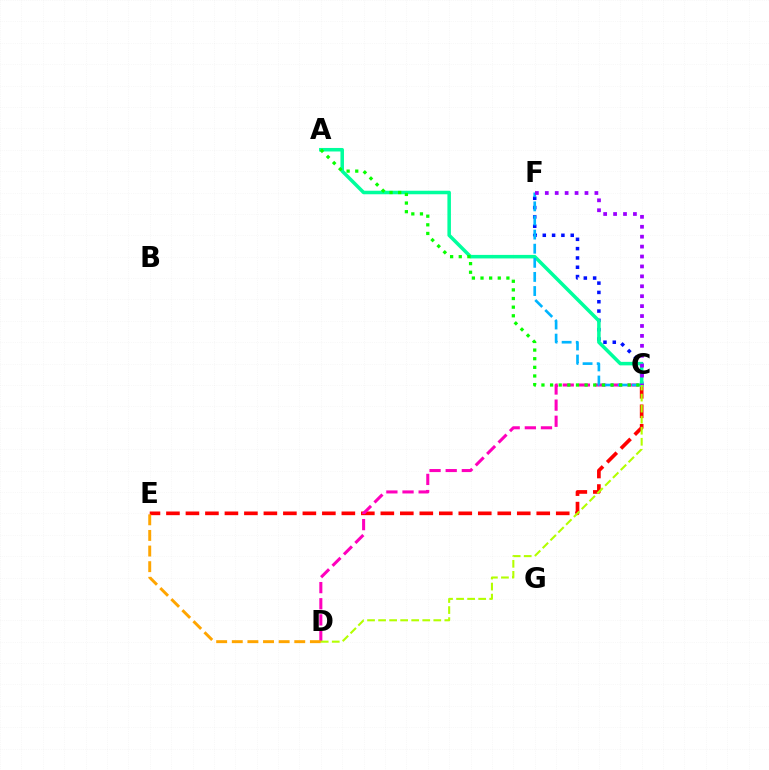{('C', 'E'): [{'color': '#ff0000', 'line_style': 'dashed', 'thickness': 2.65}], ('C', 'F'): [{'color': '#0010ff', 'line_style': 'dotted', 'thickness': 2.53}, {'color': '#00b5ff', 'line_style': 'dashed', 'thickness': 1.92}, {'color': '#9b00ff', 'line_style': 'dotted', 'thickness': 2.7}], ('A', 'C'): [{'color': '#00ff9d', 'line_style': 'solid', 'thickness': 2.54}, {'color': '#08ff00', 'line_style': 'dotted', 'thickness': 2.35}], ('C', 'D'): [{'color': '#ff00bd', 'line_style': 'dashed', 'thickness': 2.19}, {'color': '#b3ff00', 'line_style': 'dashed', 'thickness': 1.5}], ('D', 'E'): [{'color': '#ffa500', 'line_style': 'dashed', 'thickness': 2.12}]}